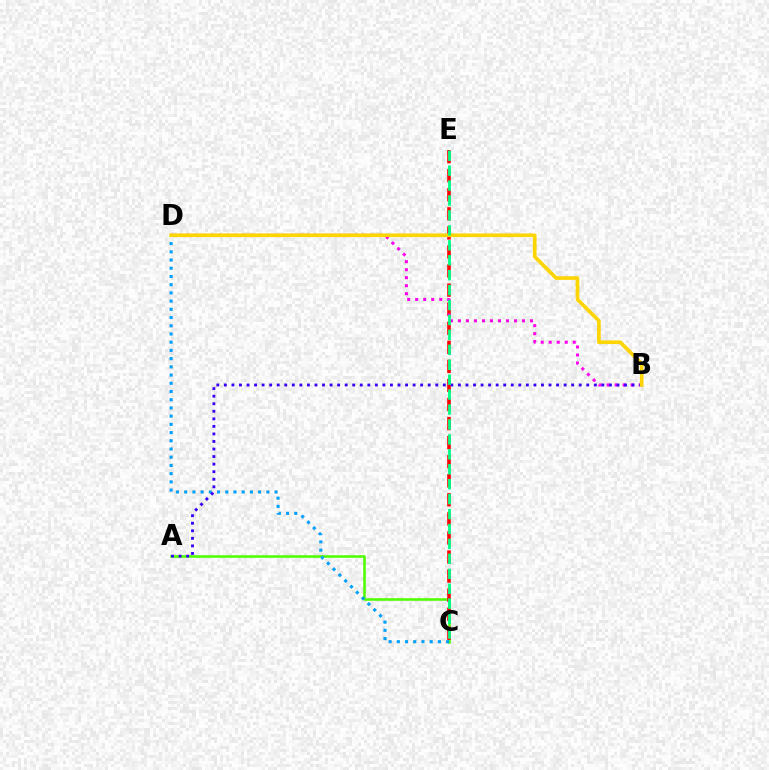{('A', 'C'): [{'color': '#4fff00', 'line_style': 'solid', 'thickness': 1.84}], ('C', 'D'): [{'color': '#009eff', 'line_style': 'dotted', 'thickness': 2.23}], ('C', 'E'): [{'color': '#ff0000', 'line_style': 'dashed', 'thickness': 2.59}, {'color': '#00ff86', 'line_style': 'dashed', 'thickness': 2.03}], ('B', 'D'): [{'color': '#ff00ed', 'line_style': 'dotted', 'thickness': 2.18}, {'color': '#ffd500', 'line_style': 'solid', 'thickness': 2.65}], ('A', 'B'): [{'color': '#3700ff', 'line_style': 'dotted', 'thickness': 2.05}]}